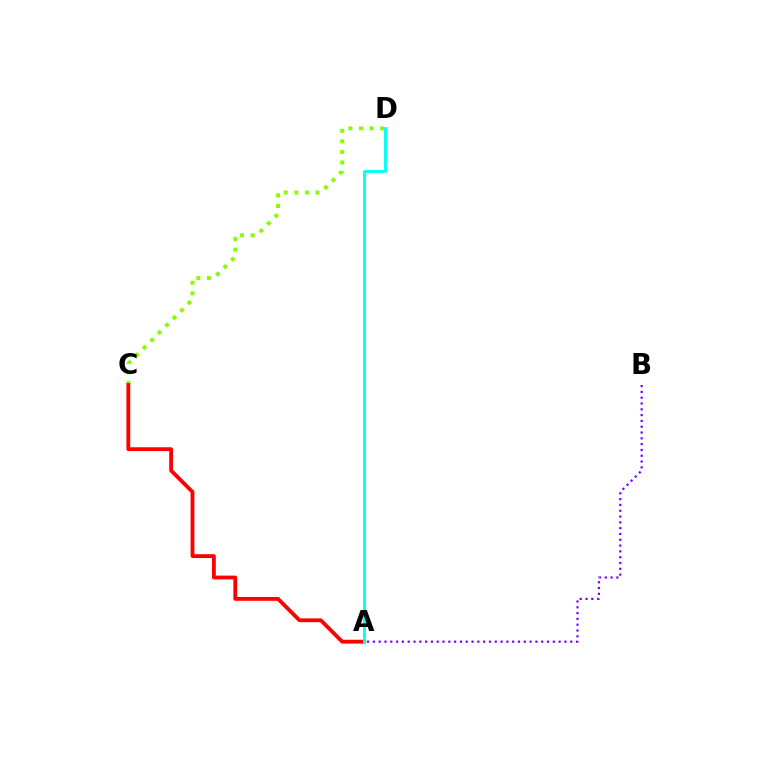{('C', 'D'): [{'color': '#84ff00', 'line_style': 'dotted', 'thickness': 2.87}], ('A', 'C'): [{'color': '#ff0000', 'line_style': 'solid', 'thickness': 2.75}], ('A', 'D'): [{'color': '#00fff6', 'line_style': 'solid', 'thickness': 2.05}], ('A', 'B'): [{'color': '#7200ff', 'line_style': 'dotted', 'thickness': 1.58}]}